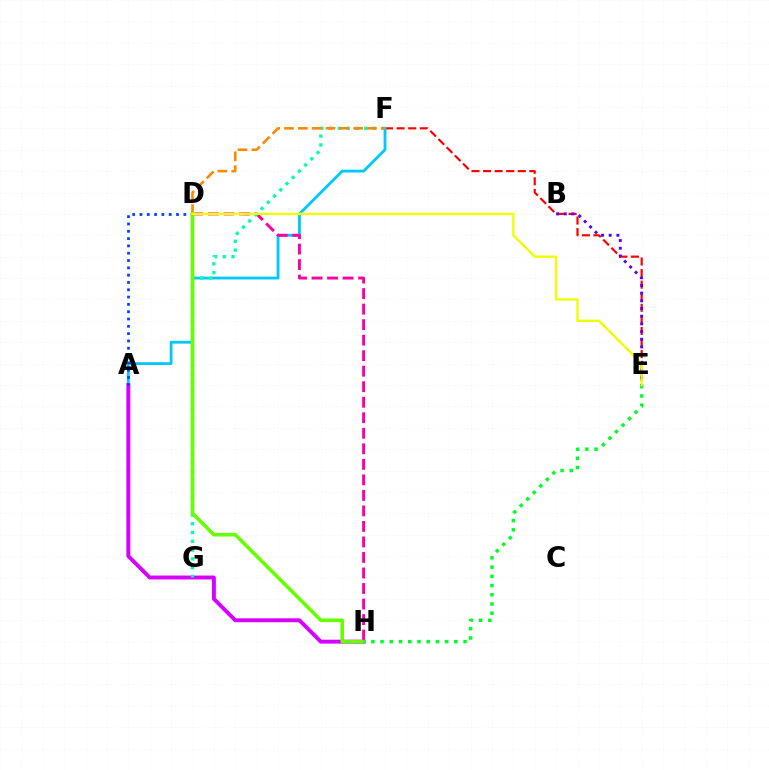{('E', 'F'): [{'color': '#ff0000', 'line_style': 'dashed', 'thickness': 1.57}], ('A', 'F'): [{'color': '#00c7ff', 'line_style': 'solid', 'thickness': 2.03}], ('A', 'H'): [{'color': '#d600ff', 'line_style': 'solid', 'thickness': 2.82}], ('D', 'H'): [{'color': '#ff00a0', 'line_style': 'dashed', 'thickness': 2.11}, {'color': '#66ff00', 'line_style': 'solid', 'thickness': 2.58}], ('F', 'G'): [{'color': '#00ffaf', 'line_style': 'dotted', 'thickness': 2.39}], ('A', 'D'): [{'color': '#003fff', 'line_style': 'dotted', 'thickness': 1.99}], ('D', 'F'): [{'color': '#ff8800', 'line_style': 'dashed', 'thickness': 1.88}], ('B', 'E'): [{'color': '#4f00ff', 'line_style': 'dotted', 'thickness': 2.09}], ('E', 'H'): [{'color': '#00ff27', 'line_style': 'dotted', 'thickness': 2.51}], ('D', 'E'): [{'color': '#eeff00', 'line_style': 'solid', 'thickness': 1.68}]}